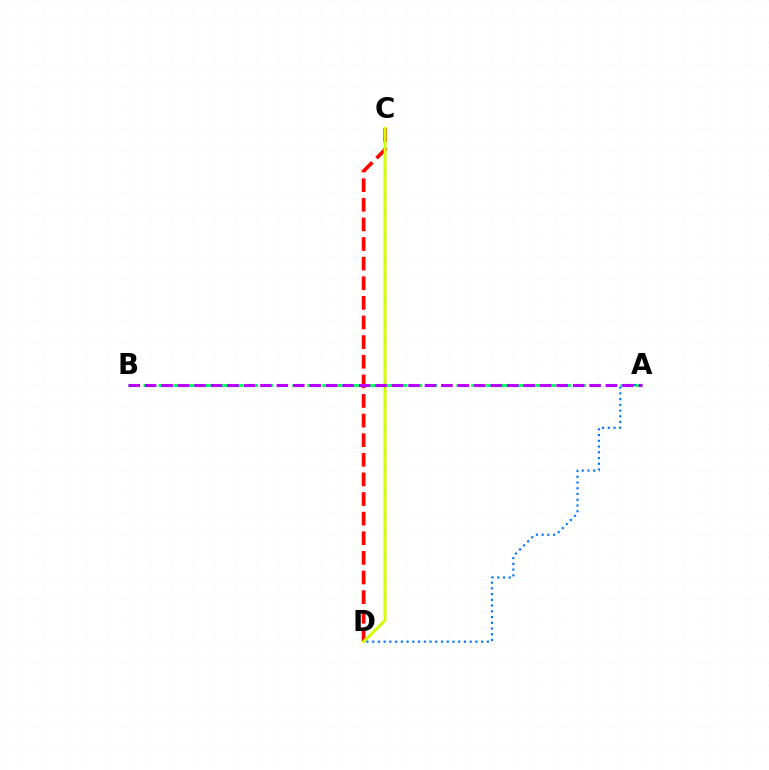{('C', 'D'): [{'color': '#ff0000', 'line_style': 'dashed', 'thickness': 2.66}, {'color': '#d1ff00', 'line_style': 'solid', 'thickness': 2.13}], ('A', 'B'): [{'color': '#00ff5c', 'line_style': 'dashed', 'thickness': 2.02}, {'color': '#b900ff', 'line_style': 'dashed', 'thickness': 2.24}], ('A', 'D'): [{'color': '#0074ff', 'line_style': 'dotted', 'thickness': 1.56}]}